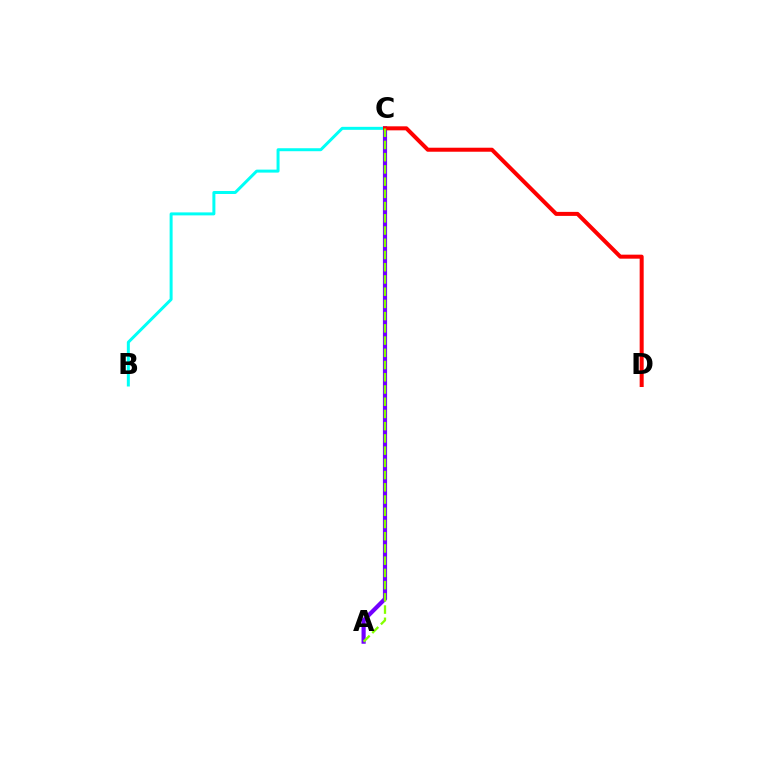{('A', 'C'): [{'color': '#7200ff', 'line_style': 'solid', 'thickness': 3.0}, {'color': '#84ff00', 'line_style': 'dashed', 'thickness': 1.66}], ('B', 'C'): [{'color': '#00fff6', 'line_style': 'solid', 'thickness': 2.15}], ('C', 'D'): [{'color': '#ff0000', 'line_style': 'solid', 'thickness': 2.89}]}